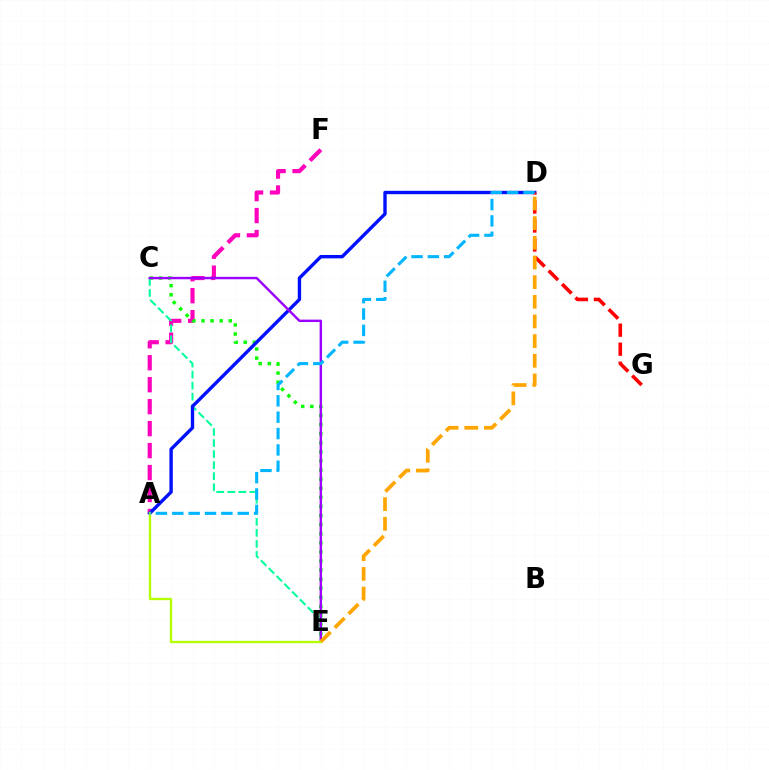{('A', 'F'): [{'color': '#ff00bd', 'line_style': 'dashed', 'thickness': 2.98}], ('C', 'E'): [{'color': '#08ff00', 'line_style': 'dotted', 'thickness': 2.47}, {'color': '#00ff9d', 'line_style': 'dashed', 'thickness': 1.5}, {'color': '#9b00ff', 'line_style': 'solid', 'thickness': 1.74}], ('A', 'D'): [{'color': '#0010ff', 'line_style': 'solid', 'thickness': 2.43}, {'color': '#00b5ff', 'line_style': 'dashed', 'thickness': 2.22}], ('A', 'E'): [{'color': '#b3ff00', 'line_style': 'solid', 'thickness': 1.68}], ('D', 'G'): [{'color': '#ff0000', 'line_style': 'dashed', 'thickness': 2.58}], ('D', 'E'): [{'color': '#ffa500', 'line_style': 'dashed', 'thickness': 2.67}]}